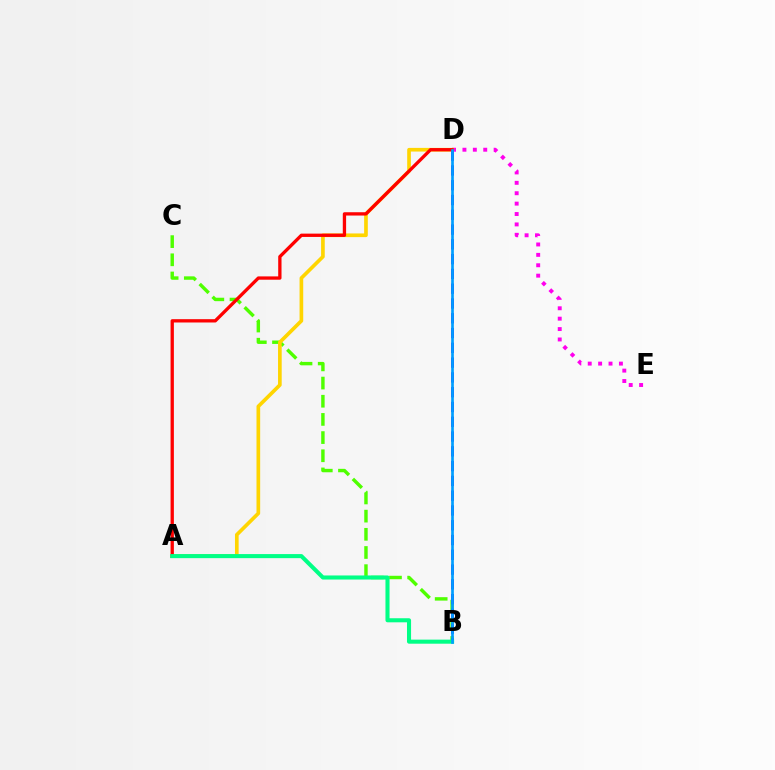{('D', 'E'): [{'color': '#ff00ed', 'line_style': 'dotted', 'thickness': 2.82}], ('B', 'C'): [{'color': '#4fff00', 'line_style': 'dashed', 'thickness': 2.47}], ('A', 'D'): [{'color': '#ffd500', 'line_style': 'solid', 'thickness': 2.64}, {'color': '#ff0000', 'line_style': 'solid', 'thickness': 2.38}], ('B', 'D'): [{'color': '#3700ff', 'line_style': 'dashed', 'thickness': 2.01}, {'color': '#009eff', 'line_style': 'solid', 'thickness': 1.93}], ('A', 'B'): [{'color': '#00ff86', 'line_style': 'solid', 'thickness': 2.93}]}